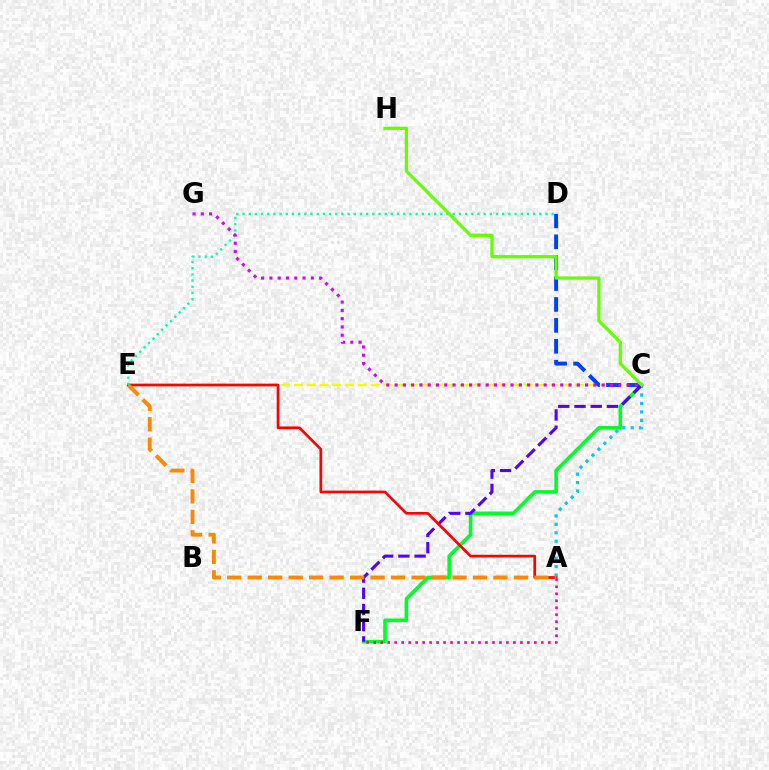{('C', 'E'): [{'color': '#eeff00', 'line_style': 'dashed', 'thickness': 1.73}], ('C', 'F'): [{'color': '#00ff27', 'line_style': 'solid', 'thickness': 2.59}, {'color': '#4f00ff', 'line_style': 'dashed', 'thickness': 2.2}], ('C', 'D'): [{'color': '#003fff', 'line_style': 'dashed', 'thickness': 2.84}], ('A', 'C'): [{'color': '#00c7ff', 'line_style': 'dotted', 'thickness': 2.29}], ('A', 'E'): [{'color': '#ff0000', 'line_style': 'solid', 'thickness': 1.94}, {'color': '#ff8800', 'line_style': 'dashed', 'thickness': 2.78}], ('D', 'E'): [{'color': '#00ffaf', 'line_style': 'dotted', 'thickness': 1.68}], ('A', 'F'): [{'color': '#ff00a0', 'line_style': 'dotted', 'thickness': 1.9}], ('C', 'H'): [{'color': '#66ff00', 'line_style': 'solid', 'thickness': 2.32}], ('C', 'G'): [{'color': '#d600ff', 'line_style': 'dotted', 'thickness': 2.25}]}